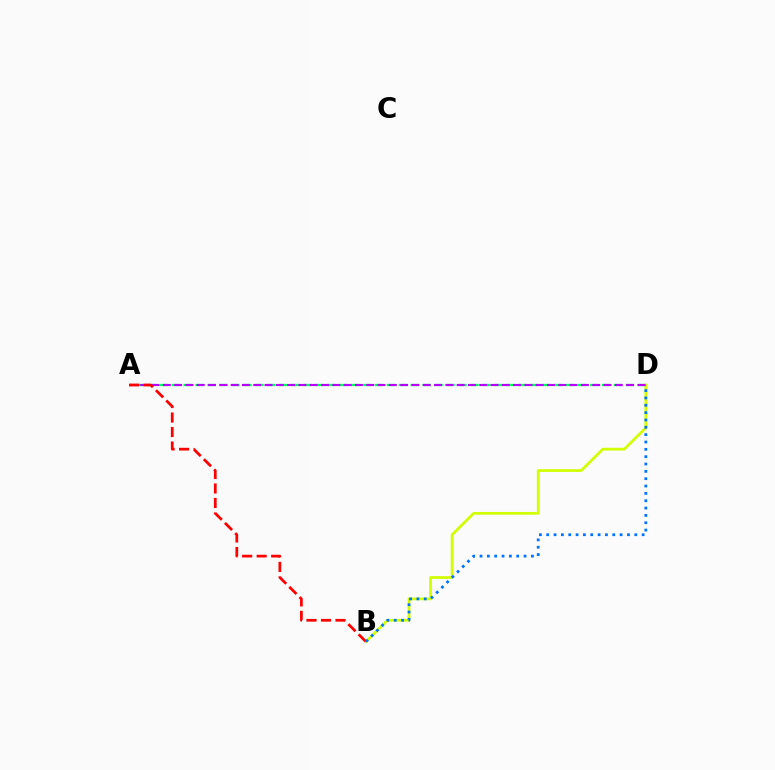{('B', 'D'): [{'color': '#d1ff00', 'line_style': 'solid', 'thickness': 1.96}, {'color': '#0074ff', 'line_style': 'dotted', 'thickness': 1.99}], ('A', 'D'): [{'color': '#00ff5c', 'line_style': 'dashed', 'thickness': 1.62}, {'color': '#b900ff', 'line_style': 'dashed', 'thickness': 1.54}], ('A', 'B'): [{'color': '#ff0000', 'line_style': 'dashed', 'thickness': 1.97}]}